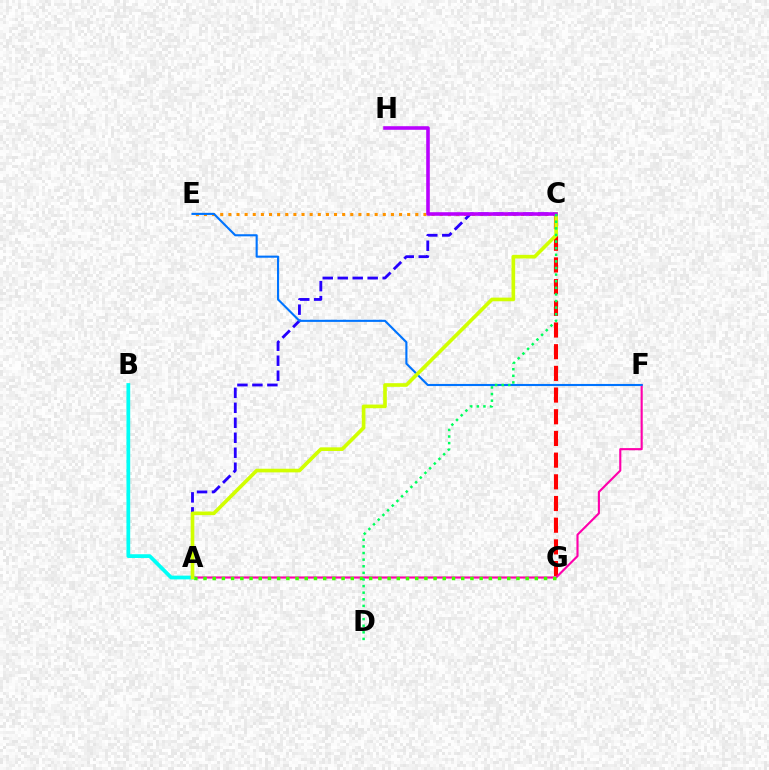{('C', 'G'): [{'color': '#ff0000', 'line_style': 'dashed', 'thickness': 2.95}], ('C', 'E'): [{'color': '#ff9400', 'line_style': 'dotted', 'thickness': 2.21}], ('A', 'F'): [{'color': '#ff00ac', 'line_style': 'solid', 'thickness': 1.53}], ('A', 'C'): [{'color': '#2500ff', 'line_style': 'dashed', 'thickness': 2.03}, {'color': '#d1ff00', 'line_style': 'solid', 'thickness': 2.63}], ('A', 'G'): [{'color': '#3dff00', 'line_style': 'dotted', 'thickness': 2.5}], ('E', 'F'): [{'color': '#0074ff', 'line_style': 'solid', 'thickness': 1.52}], ('A', 'B'): [{'color': '#00fff6', 'line_style': 'solid', 'thickness': 2.7}], ('C', 'H'): [{'color': '#b900ff', 'line_style': 'solid', 'thickness': 2.57}], ('C', 'D'): [{'color': '#00ff5c', 'line_style': 'dotted', 'thickness': 1.8}]}